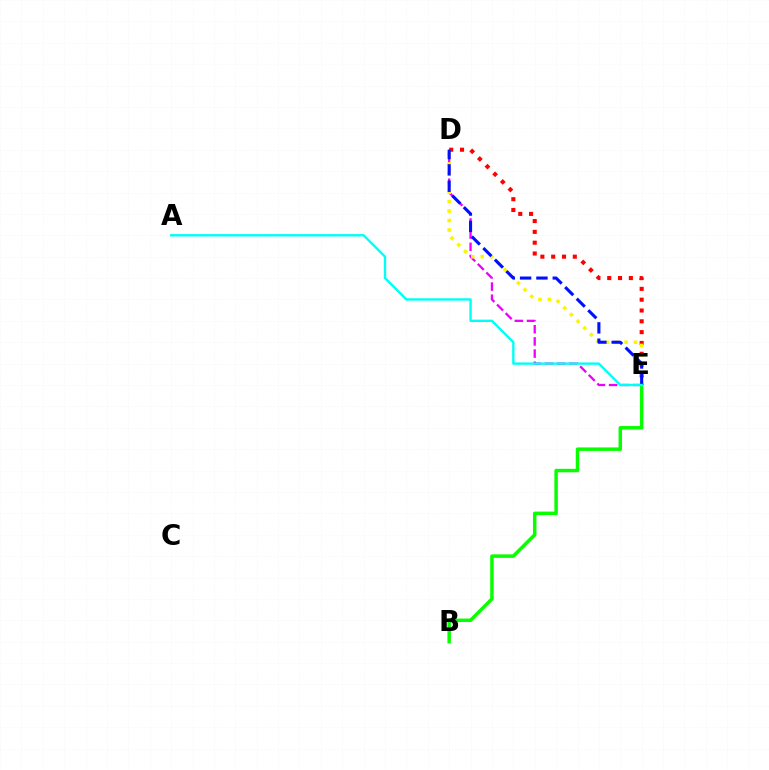{('D', 'E'): [{'color': '#ee00ff', 'line_style': 'dashed', 'thickness': 1.65}, {'color': '#ff0000', 'line_style': 'dotted', 'thickness': 2.94}, {'color': '#fcf500', 'line_style': 'dotted', 'thickness': 2.56}, {'color': '#0010ff', 'line_style': 'dashed', 'thickness': 2.22}], ('B', 'E'): [{'color': '#08ff00', 'line_style': 'solid', 'thickness': 2.5}], ('A', 'E'): [{'color': '#00fff6', 'line_style': 'solid', 'thickness': 1.71}]}